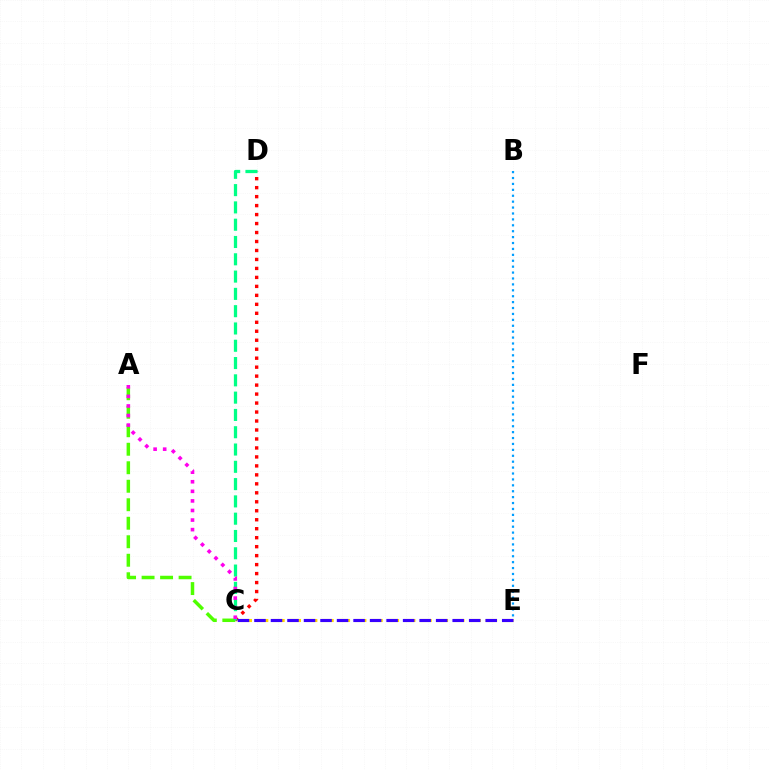{('A', 'C'): [{'color': '#4fff00', 'line_style': 'dashed', 'thickness': 2.51}, {'color': '#ff00ed', 'line_style': 'dotted', 'thickness': 2.6}], ('C', 'E'): [{'color': '#ffd500', 'line_style': 'dashed', 'thickness': 2.22}, {'color': '#3700ff', 'line_style': 'dashed', 'thickness': 2.24}], ('C', 'D'): [{'color': '#ff0000', 'line_style': 'dotted', 'thickness': 2.44}, {'color': '#00ff86', 'line_style': 'dashed', 'thickness': 2.35}], ('B', 'E'): [{'color': '#009eff', 'line_style': 'dotted', 'thickness': 1.61}]}